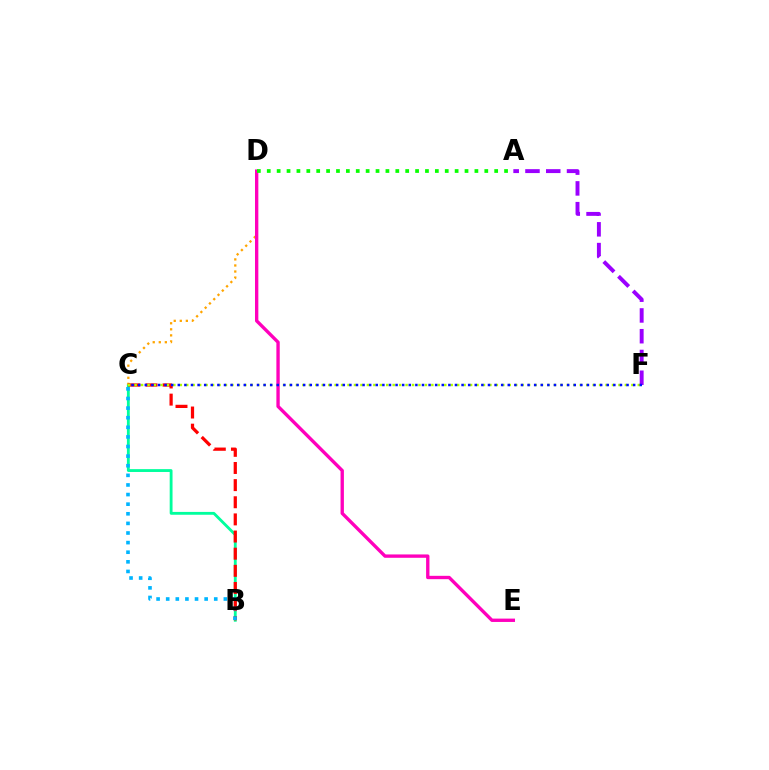{('A', 'F'): [{'color': '#9b00ff', 'line_style': 'dashed', 'thickness': 2.82}], ('B', 'C'): [{'color': '#00ff9d', 'line_style': 'solid', 'thickness': 2.05}, {'color': '#ff0000', 'line_style': 'dashed', 'thickness': 2.33}, {'color': '#00b5ff', 'line_style': 'dotted', 'thickness': 2.61}], ('C', 'D'): [{'color': '#ffa500', 'line_style': 'dotted', 'thickness': 1.65}], ('C', 'F'): [{'color': '#b3ff00', 'line_style': 'dotted', 'thickness': 1.75}, {'color': '#0010ff', 'line_style': 'dotted', 'thickness': 1.79}], ('D', 'E'): [{'color': '#ff00bd', 'line_style': 'solid', 'thickness': 2.41}], ('A', 'D'): [{'color': '#08ff00', 'line_style': 'dotted', 'thickness': 2.69}]}